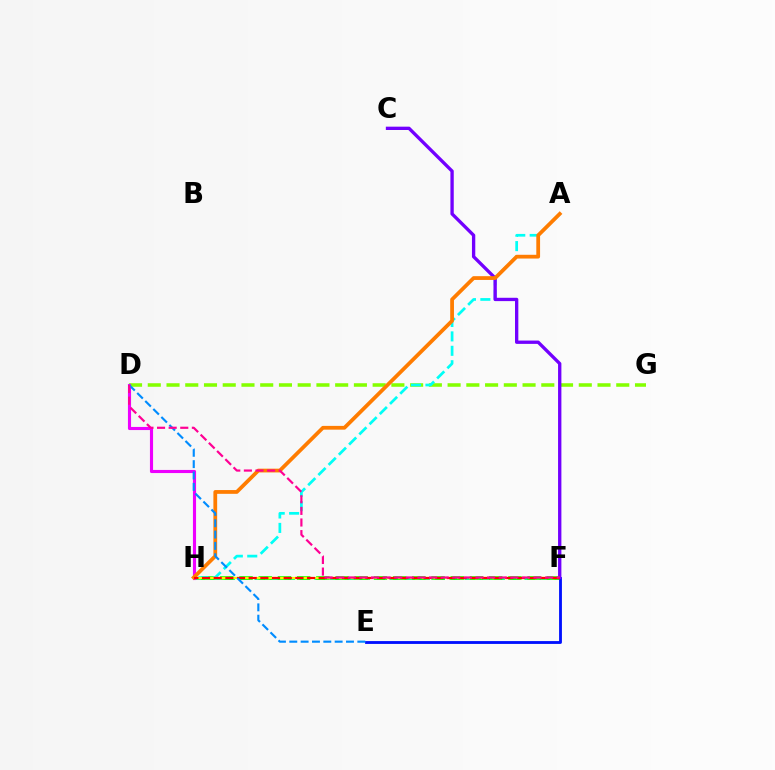{('F', 'H'): [{'color': '#00ff74', 'line_style': 'dashed', 'thickness': 2.04}, {'color': '#08ff00', 'line_style': 'dashed', 'thickness': 2.61}, {'color': '#fcf500', 'line_style': 'dashed', 'thickness': 1.61}, {'color': '#ff0000', 'line_style': 'dashed', 'thickness': 1.58}], ('D', 'G'): [{'color': '#84ff00', 'line_style': 'dashed', 'thickness': 2.55}], ('A', 'H'): [{'color': '#00fff6', 'line_style': 'dashed', 'thickness': 1.96}, {'color': '#ff7c00', 'line_style': 'solid', 'thickness': 2.71}], ('E', 'F'): [{'color': '#0010ff', 'line_style': 'solid', 'thickness': 2.04}], ('C', 'F'): [{'color': '#7200ff', 'line_style': 'solid', 'thickness': 2.4}], ('D', 'H'): [{'color': '#ee00ff', 'line_style': 'solid', 'thickness': 2.25}], ('D', 'E'): [{'color': '#008cff', 'line_style': 'dashed', 'thickness': 1.54}], ('D', 'F'): [{'color': '#ff0094', 'line_style': 'dashed', 'thickness': 1.58}]}